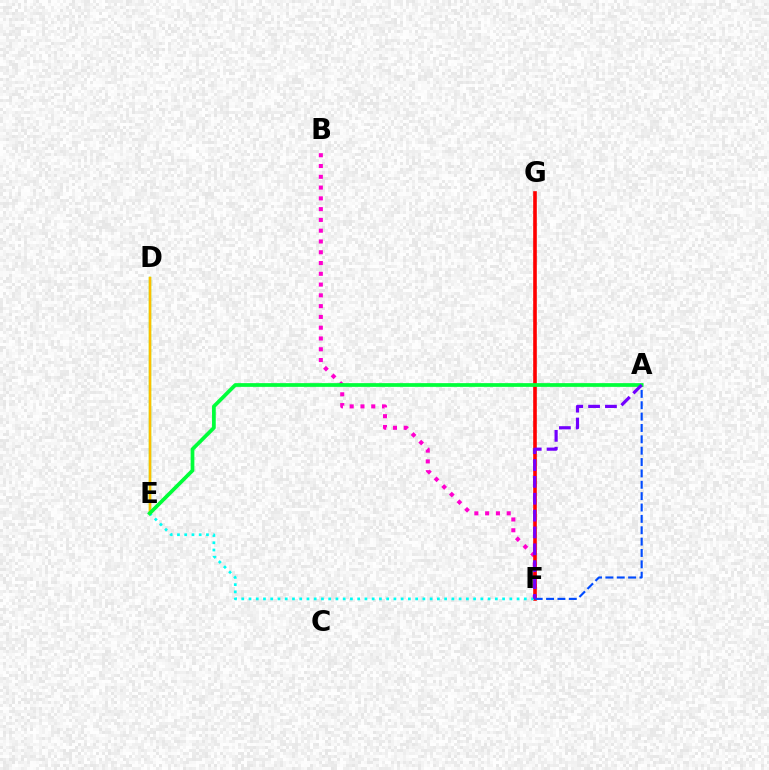{('B', 'F'): [{'color': '#ff00cf', 'line_style': 'dotted', 'thickness': 2.93}], ('D', 'E'): [{'color': '#84ff00', 'line_style': 'solid', 'thickness': 1.78}, {'color': '#ffbd00', 'line_style': 'solid', 'thickness': 1.68}], ('F', 'G'): [{'color': '#ff0000', 'line_style': 'solid', 'thickness': 2.61}], ('A', 'F'): [{'color': '#004bff', 'line_style': 'dashed', 'thickness': 1.54}, {'color': '#7200ff', 'line_style': 'dashed', 'thickness': 2.29}], ('E', 'F'): [{'color': '#00fff6', 'line_style': 'dotted', 'thickness': 1.97}], ('A', 'E'): [{'color': '#00ff39', 'line_style': 'solid', 'thickness': 2.68}]}